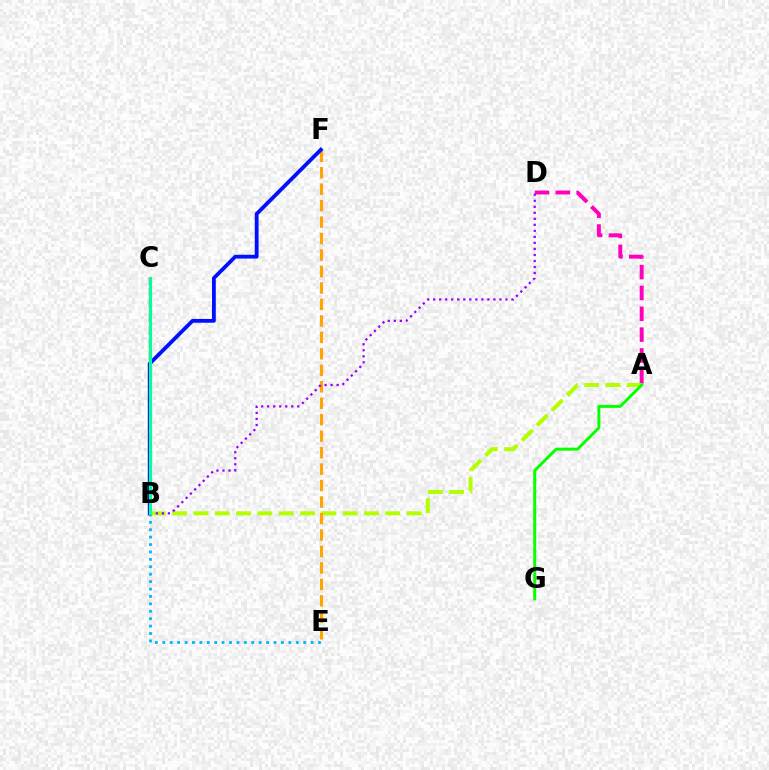{('B', 'E'): [{'color': '#00b5ff', 'line_style': 'dotted', 'thickness': 2.01}], ('A', 'D'): [{'color': '#ff00bd', 'line_style': 'dashed', 'thickness': 2.83}], ('A', 'B'): [{'color': '#b3ff00', 'line_style': 'dashed', 'thickness': 2.9}], ('E', 'F'): [{'color': '#ffa500', 'line_style': 'dashed', 'thickness': 2.24}], ('B', 'F'): [{'color': '#0010ff', 'line_style': 'solid', 'thickness': 2.74}], ('B', 'D'): [{'color': '#9b00ff', 'line_style': 'dotted', 'thickness': 1.64}], ('B', 'C'): [{'color': '#ff0000', 'line_style': 'dashed', 'thickness': 1.73}, {'color': '#00ff9d', 'line_style': 'solid', 'thickness': 2.25}], ('A', 'G'): [{'color': '#08ff00', 'line_style': 'solid', 'thickness': 2.13}]}